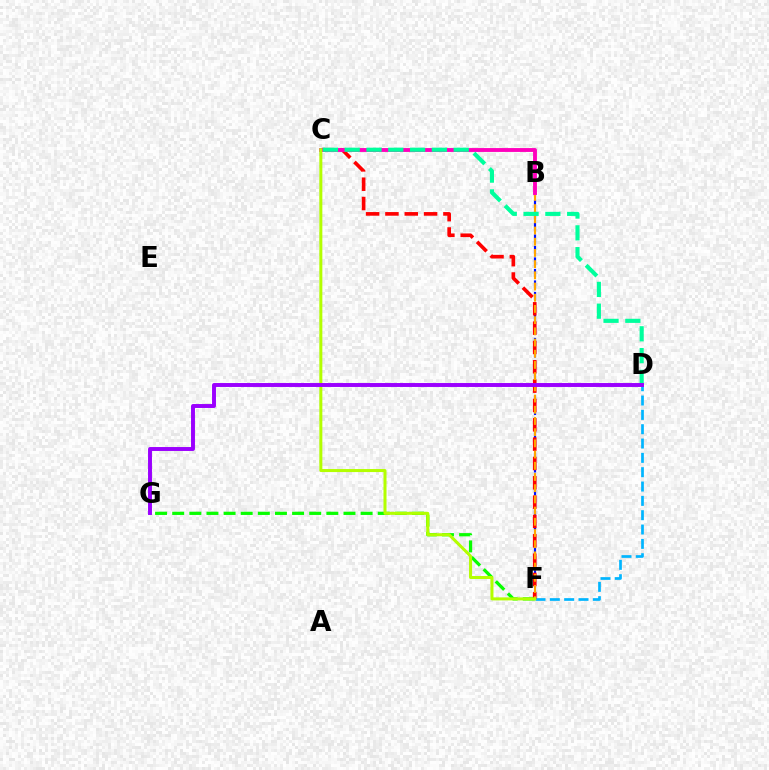{('F', 'G'): [{'color': '#08ff00', 'line_style': 'dashed', 'thickness': 2.33}], ('B', 'F'): [{'color': '#0010ff', 'line_style': 'dashed', 'thickness': 1.56}, {'color': '#ffa500', 'line_style': 'dashed', 'thickness': 1.52}], ('D', 'F'): [{'color': '#00b5ff', 'line_style': 'dashed', 'thickness': 1.95}], ('C', 'F'): [{'color': '#ff0000', 'line_style': 'dashed', 'thickness': 2.63}, {'color': '#b3ff00', 'line_style': 'solid', 'thickness': 2.18}], ('B', 'C'): [{'color': '#ff00bd', 'line_style': 'solid', 'thickness': 2.78}], ('C', 'D'): [{'color': '#00ff9d', 'line_style': 'dashed', 'thickness': 2.96}], ('D', 'G'): [{'color': '#9b00ff', 'line_style': 'solid', 'thickness': 2.83}]}